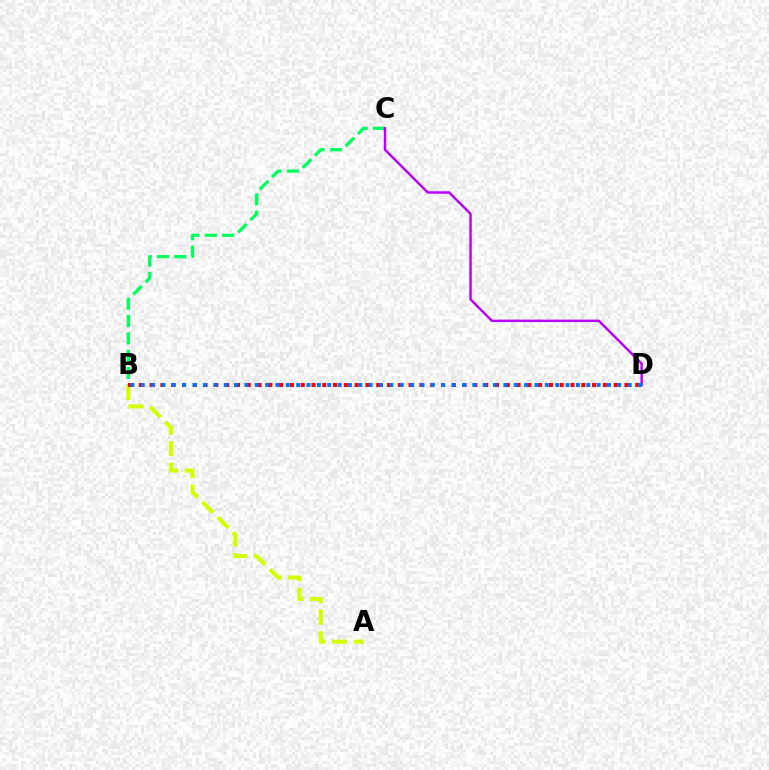{('B', 'C'): [{'color': '#00ff5c', 'line_style': 'dashed', 'thickness': 2.35}], ('A', 'B'): [{'color': '#d1ff00', 'line_style': 'dashed', 'thickness': 2.93}], ('B', 'D'): [{'color': '#ff0000', 'line_style': 'dotted', 'thickness': 2.93}, {'color': '#0074ff', 'line_style': 'dotted', 'thickness': 2.81}], ('C', 'D'): [{'color': '#b900ff', 'line_style': 'solid', 'thickness': 1.76}]}